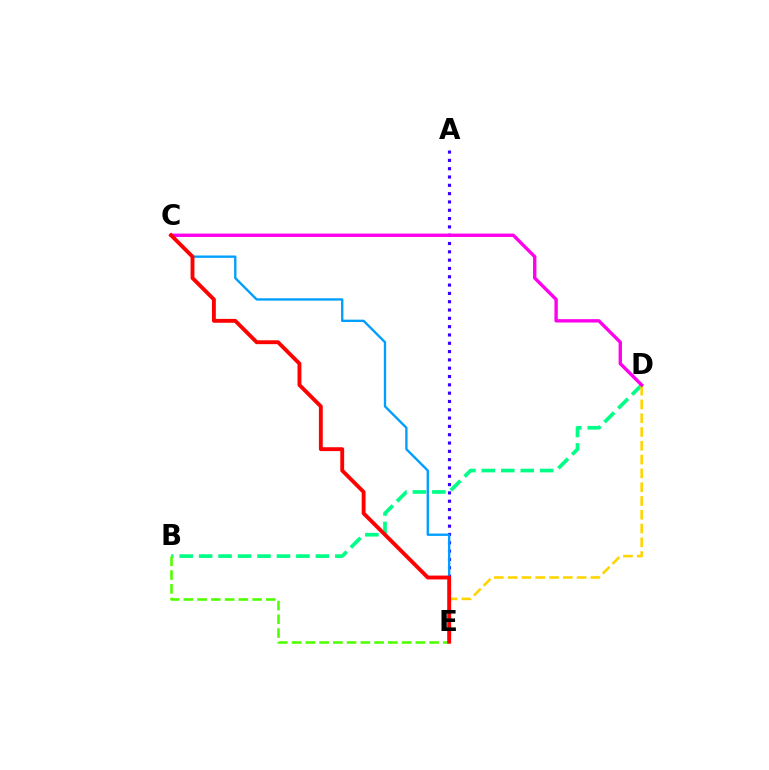{('B', 'D'): [{'color': '#00ff86', 'line_style': 'dashed', 'thickness': 2.64}], ('D', 'E'): [{'color': '#ffd500', 'line_style': 'dashed', 'thickness': 1.87}], ('A', 'E'): [{'color': '#3700ff', 'line_style': 'dotted', 'thickness': 2.26}], ('B', 'E'): [{'color': '#4fff00', 'line_style': 'dashed', 'thickness': 1.87}], ('C', 'E'): [{'color': '#009eff', 'line_style': 'solid', 'thickness': 1.69}, {'color': '#ff0000', 'line_style': 'solid', 'thickness': 2.79}], ('C', 'D'): [{'color': '#ff00ed', 'line_style': 'solid', 'thickness': 2.42}]}